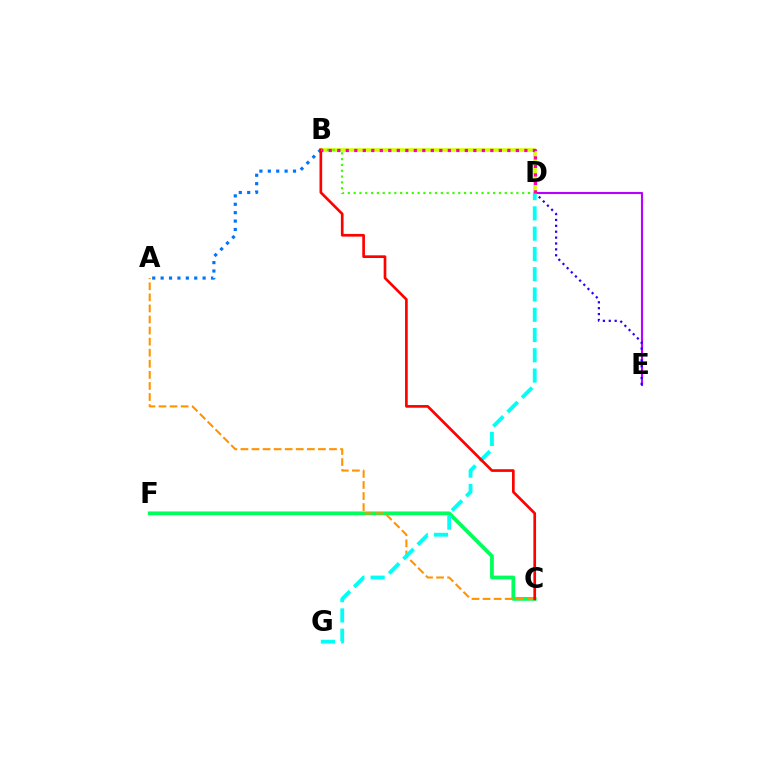{('D', 'E'): [{'color': '#b900ff', 'line_style': 'solid', 'thickness': 1.52}, {'color': '#2500ff', 'line_style': 'dotted', 'thickness': 1.6}], ('C', 'F'): [{'color': '#00ff5c', 'line_style': 'solid', 'thickness': 2.71}], ('A', 'C'): [{'color': '#ff9400', 'line_style': 'dashed', 'thickness': 1.5}], ('B', 'D'): [{'color': '#d1ff00', 'line_style': 'solid', 'thickness': 2.61}, {'color': '#3dff00', 'line_style': 'dotted', 'thickness': 1.58}, {'color': '#ff00ac', 'line_style': 'dotted', 'thickness': 2.31}], ('A', 'B'): [{'color': '#0074ff', 'line_style': 'dotted', 'thickness': 2.28}], ('D', 'G'): [{'color': '#00fff6', 'line_style': 'dashed', 'thickness': 2.75}], ('B', 'C'): [{'color': '#ff0000', 'line_style': 'solid', 'thickness': 1.93}]}